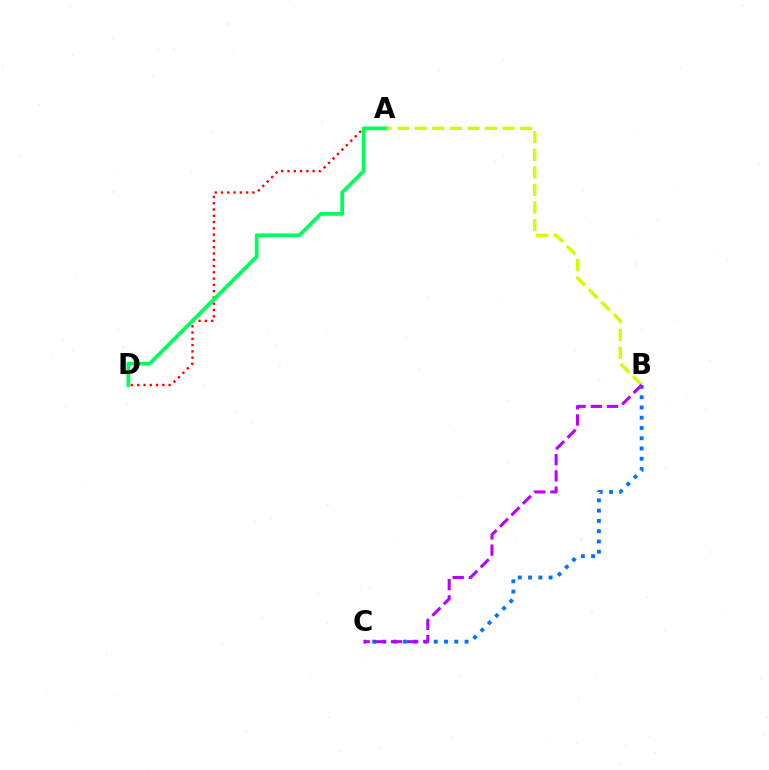{('A', 'D'): [{'color': '#ff0000', 'line_style': 'dotted', 'thickness': 1.71}, {'color': '#00ff5c', 'line_style': 'solid', 'thickness': 2.7}], ('B', 'C'): [{'color': '#0074ff', 'line_style': 'dotted', 'thickness': 2.79}, {'color': '#b900ff', 'line_style': 'dashed', 'thickness': 2.2}], ('A', 'B'): [{'color': '#d1ff00', 'line_style': 'dashed', 'thickness': 2.38}]}